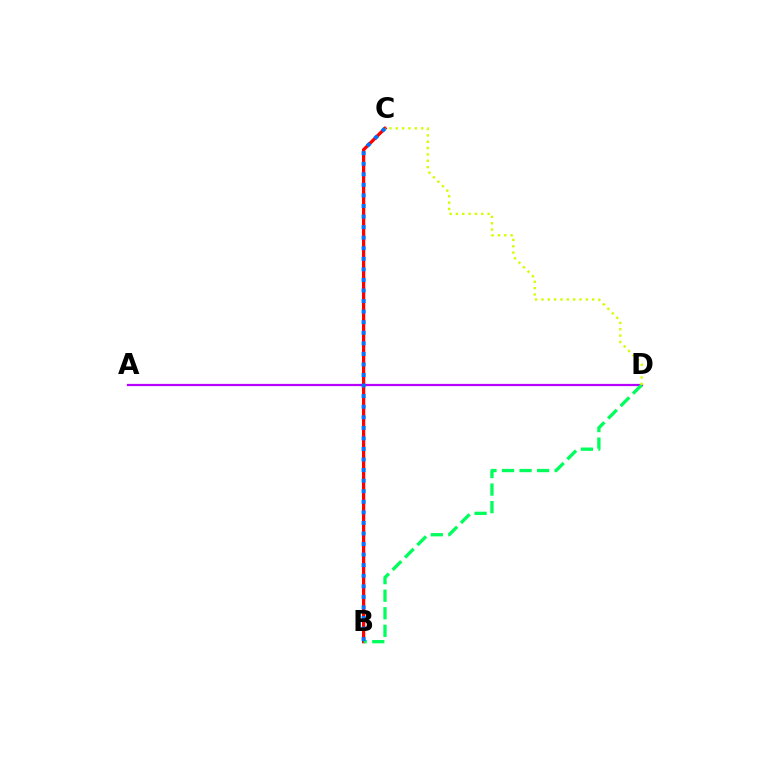{('B', 'C'): [{'color': '#ff0000', 'line_style': 'solid', 'thickness': 2.35}, {'color': '#0074ff', 'line_style': 'dotted', 'thickness': 2.87}], ('A', 'D'): [{'color': '#b900ff', 'line_style': 'solid', 'thickness': 1.62}], ('B', 'D'): [{'color': '#00ff5c', 'line_style': 'dashed', 'thickness': 2.38}], ('C', 'D'): [{'color': '#d1ff00', 'line_style': 'dotted', 'thickness': 1.72}]}